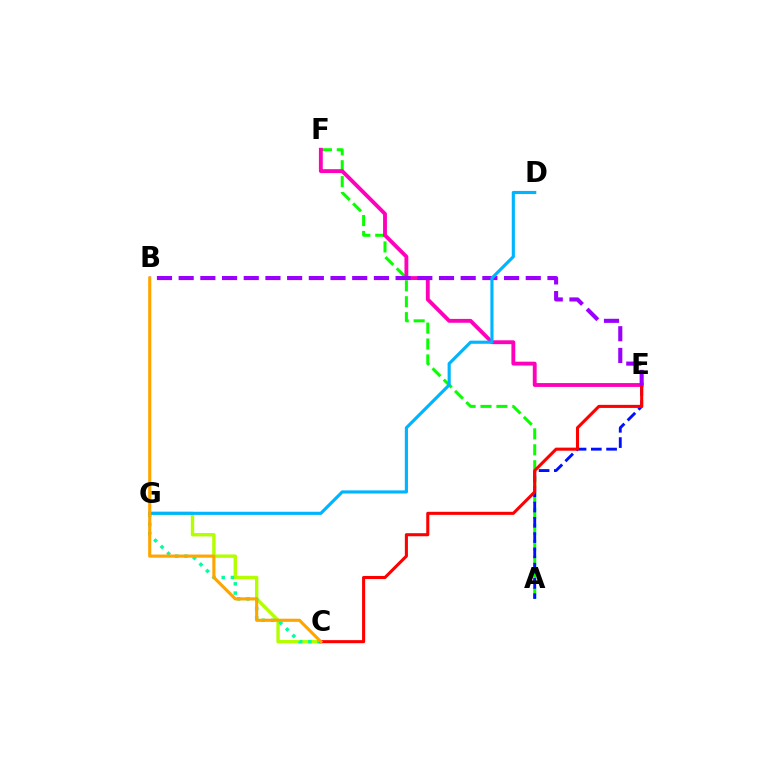{('A', 'F'): [{'color': '#08ff00', 'line_style': 'dashed', 'thickness': 2.16}], ('A', 'E'): [{'color': '#0010ff', 'line_style': 'dashed', 'thickness': 2.08}], ('E', 'F'): [{'color': '#ff00bd', 'line_style': 'solid', 'thickness': 2.77}], ('C', 'G'): [{'color': '#b3ff00', 'line_style': 'solid', 'thickness': 2.44}, {'color': '#00ff9d', 'line_style': 'dotted', 'thickness': 2.51}], ('C', 'E'): [{'color': '#ff0000', 'line_style': 'solid', 'thickness': 2.21}], ('B', 'E'): [{'color': '#9b00ff', 'line_style': 'dashed', 'thickness': 2.95}], ('D', 'G'): [{'color': '#00b5ff', 'line_style': 'solid', 'thickness': 2.26}], ('B', 'C'): [{'color': '#ffa500', 'line_style': 'solid', 'thickness': 2.26}]}